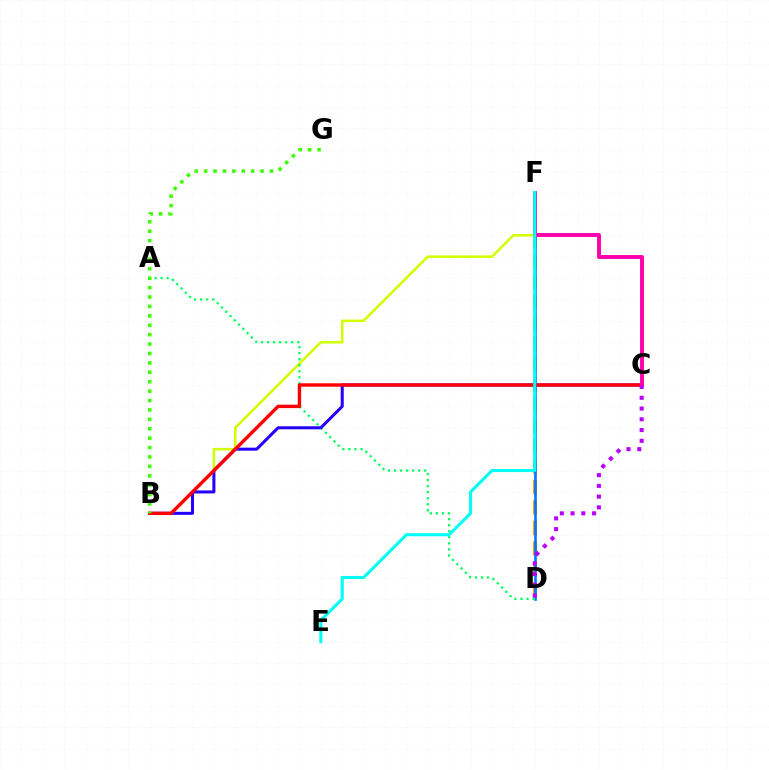{('D', 'F'): [{'color': '#ff9400', 'line_style': 'dashed', 'thickness': 2.78}, {'color': '#0074ff', 'line_style': 'solid', 'thickness': 1.87}], ('B', 'F'): [{'color': '#d1ff00', 'line_style': 'solid', 'thickness': 1.84}], ('A', 'D'): [{'color': '#00ff5c', 'line_style': 'dotted', 'thickness': 1.64}], ('B', 'C'): [{'color': '#2500ff', 'line_style': 'solid', 'thickness': 2.18}, {'color': '#ff0000', 'line_style': 'solid', 'thickness': 2.46}], ('C', 'F'): [{'color': '#ff00ac', 'line_style': 'solid', 'thickness': 2.81}], ('E', 'F'): [{'color': '#00fff6', 'line_style': 'solid', 'thickness': 2.21}], ('C', 'D'): [{'color': '#b900ff', 'line_style': 'dotted', 'thickness': 2.92}], ('B', 'G'): [{'color': '#3dff00', 'line_style': 'dotted', 'thickness': 2.56}]}